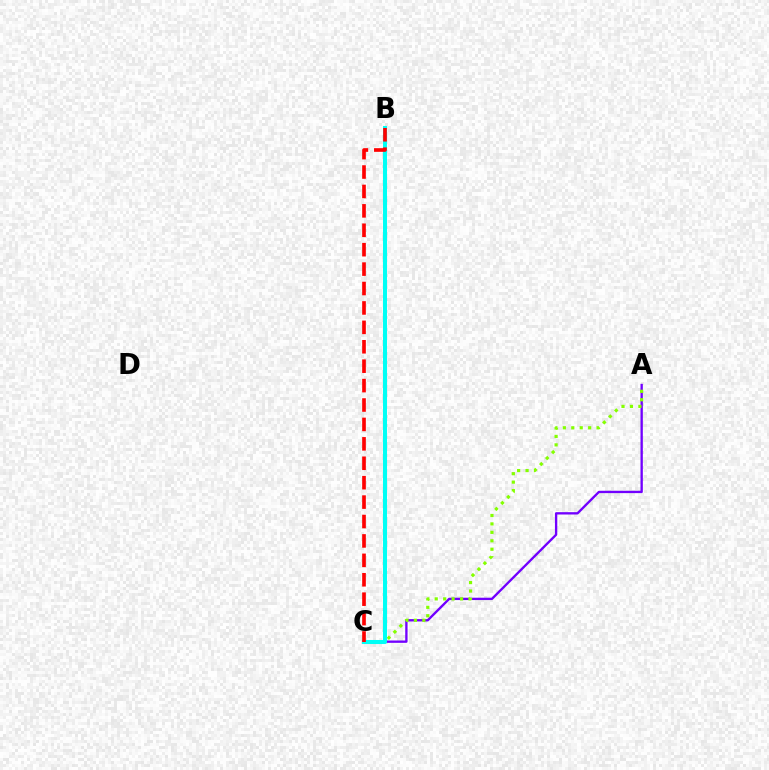{('A', 'C'): [{'color': '#7200ff', 'line_style': 'solid', 'thickness': 1.69}, {'color': '#84ff00', 'line_style': 'dotted', 'thickness': 2.29}], ('B', 'C'): [{'color': '#00fff6', 'line_style': 'solid', 'thickness': 2.91}, {'color': '#ff0000', 'line_style': 'dashed', 'thickness': 2.64}]}